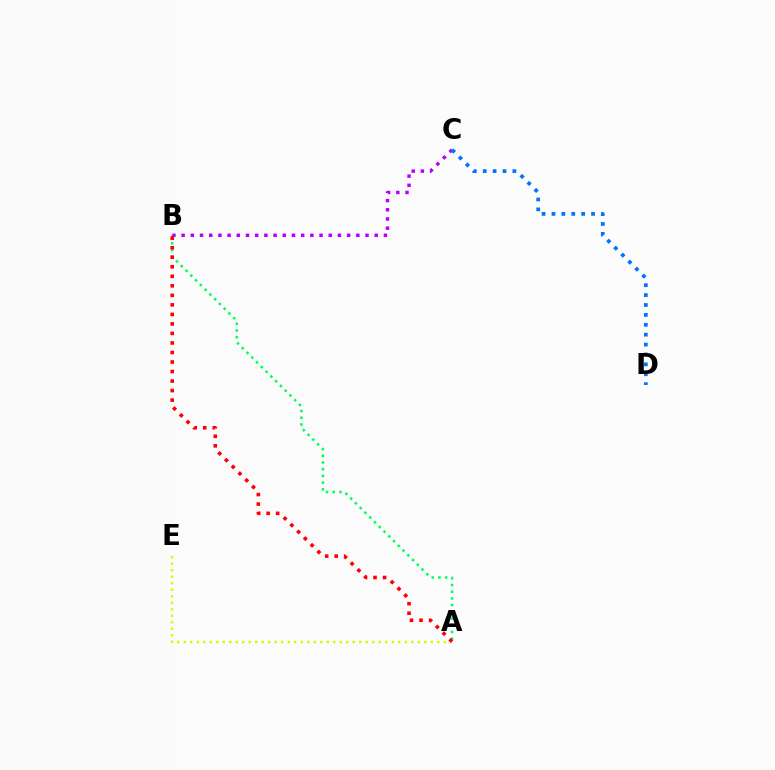{('A', 'E'): [{'color': '#d1ff00', 'line_style': 'dotted', 'thickness': 1.77}], ('A', 'B'): [{'color': '#00ff5c', 'line_style': 'dotted', 'thickness': 1.82}, {'color': '#ff0000', 'line_style': 'dotted', 'thickness': 2.59}], ('B', 'C'): [{'color': '#b900ff', 'line_style': 'dotted', 'thickness': 2.5}], ('C', 'D'): [{'color': '#0074ff', 'line_style': 'dotted', 'thickness': 2.69}]}